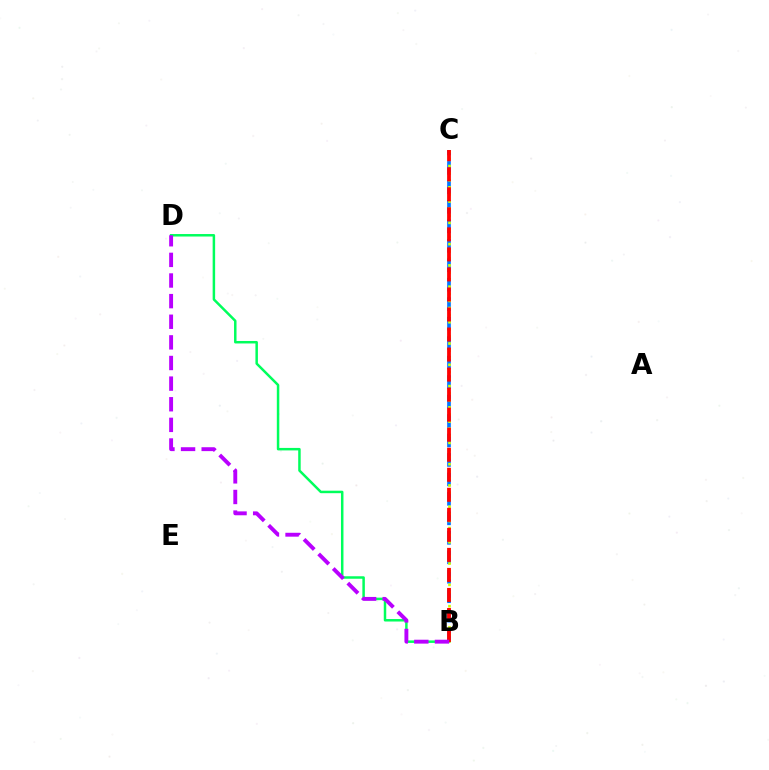{('B', 'C'): [{'color': '#0074ff', 'line_style': 'dashed', 'thickness': 2.65}, {'color': '#d1ff00', 'line_style': 'dotted', 'thickness': 1.93}, {'color': '#ff0000', 'line_style': 'dashed', 'thickness': 2.72}], ('B', 'D'): [{'color': '#00ff5c', 'line_style': 'solid', 'thickness': 1.79}, {'color': '#b900ff', 'line_style': 'dashed', 'thickness': 2.8}]}